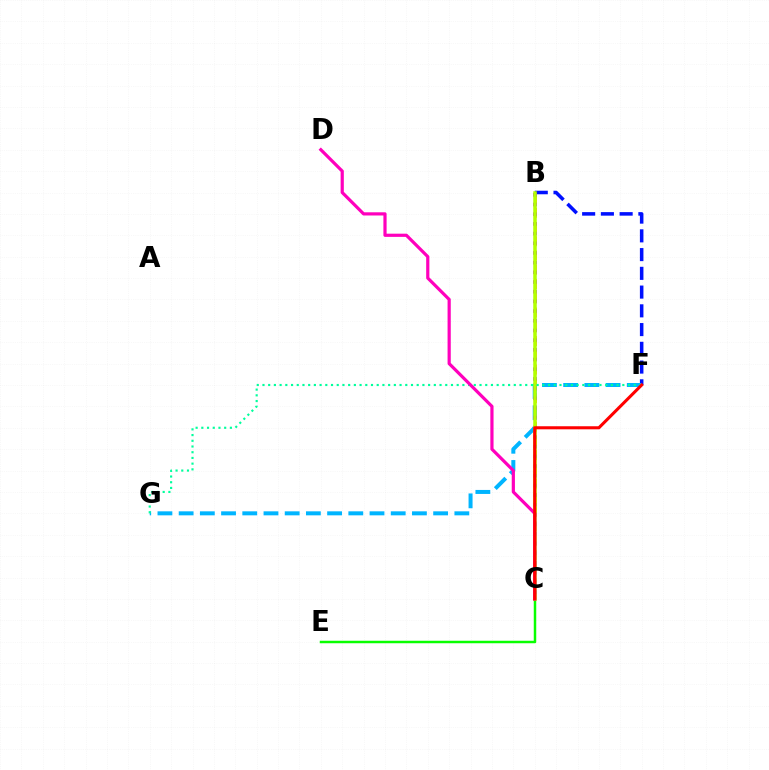{('B', 'C'): [{'color': '#ffa500', 'line_style': 'dashed', 'thickness': 1.94}, {'color': '#9b00ff', 'line_style': 'dotted', 'thickness': 2.63}, {'color': '#b3ff00', 'line_style': 'solid', 'thickness': 2.53}], ('C', 'E'): [{'color': '#08ff00', 'line_style': 'solid', 'thickness': 1.79}], ('B', 'F'): [{'color': '#0010ff', 'line_style': 'dashed', 'thickness': 2.55}], ('F', 'G'): [{'color': '#00b5ff', 'line_style': 'dashed', 'thickness': 2.88}, {'color': '#00ff9d', 'line_style': 'dotted', 'thickness': 1.55}], ('C', 'D'): [{'color': '#ff00bd', 'line_style': 'solid', 'thickness': 2.3}], ('C', 'F'): [{'color': '#ff0000', 'line_style': 'solid', 'thickness': 2.21}]}